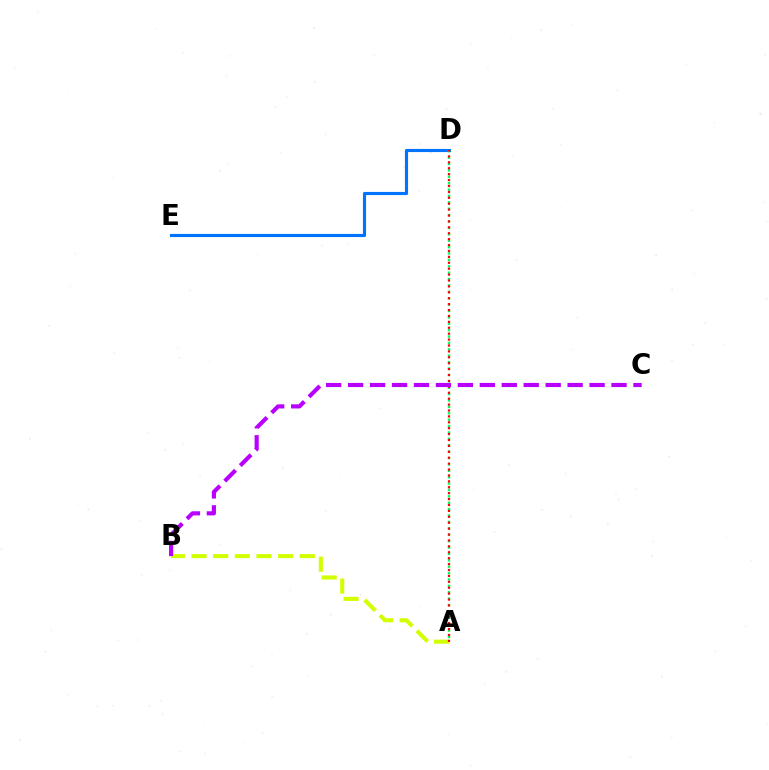{('A', 'B'): [{'color': '#d1ff00', 'line_style': 'dashed', 'thickness': 2.94}], ('D', 'E'): [{'color': '#0074ff', 'line_style': 'solid', 'thickness': 2.26}], ('A', 'D'): [{'color': '#00ff5c', 'line_style': 'dotted', 'thickness': 1.74}, {'color': '#ff0000', 'line_style': 'dotted', 'thickness': 1.61}], ('B', 'C'): [{'color': '#b900ff', 'line_style': 'dashed', 'thickness': 2.98}]}